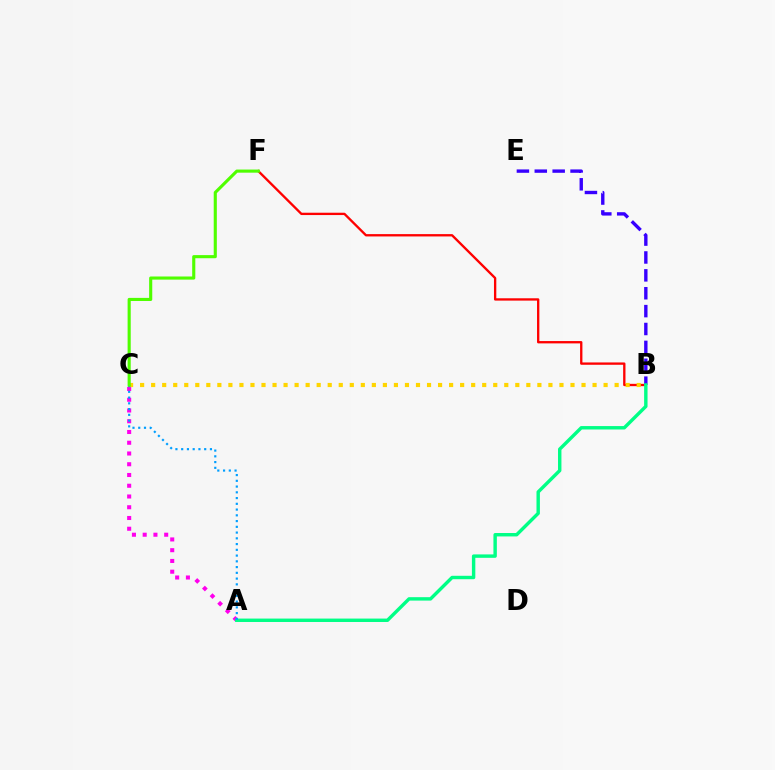{('B', 'F'): [{'color': '#ff0000', 'line_style': 'solid', 'thickness': 1.68}], ('A', 'C'): [{'color': '#ff00ed', 'line_style': 'dotted', 'thickness': 2.92}, {'color': '#009eff', 'line_style': 'dotted', 'thickness': 1.56}], ('B', 'C'): [{'color': '#ffd500', 'line_style': 'dotted', 'thickness': 3.0}], ('B', 'E'): [{'color': '#3700ff', 'line_style': 'dashed', 'thickness': 2.43}], ('A', 'B'): [{'color': '#00ff86', 'line_style': 'solid', 'thickness': 2.46}], ('C', 'F'): [{'color': '#4fff00', 'line_style': 'solid', 'thickness': 2.24}]}